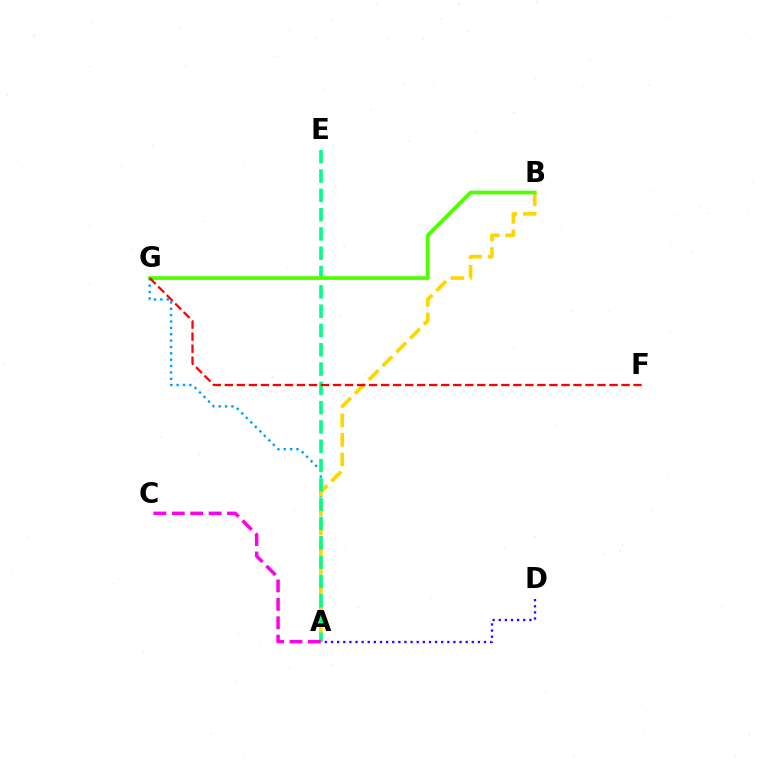{('A', 'G'): [{'color': '#009eff', 'line_style': 'dotted', 'thickness': 1.73}], ('A', 'B'): [{'color': '#ffd500', 'line_style': 'dashed', 'thickness': 2.65}], ('A', 'E'): [{'color': '#00ff86', 'line_style': 'dashed', 'thickness': 2.62}], ('A', 'C'): [{'color': '#ff00ed', 'line_style': 'dashed', 'thickness': 2.5}], ('A', 'D'): [{'color': '#3700ff', 'line_style': 'dotted', 'thickness': 1.66}], ('B', 'G'): [{'color': '#4fff00', 'line_style': 'solid', 'thickness': 2.68}], ('F', 'G'): [{'color': '#ff0000', 'line_style': 'dashed', 'thickness': 1.63}]}